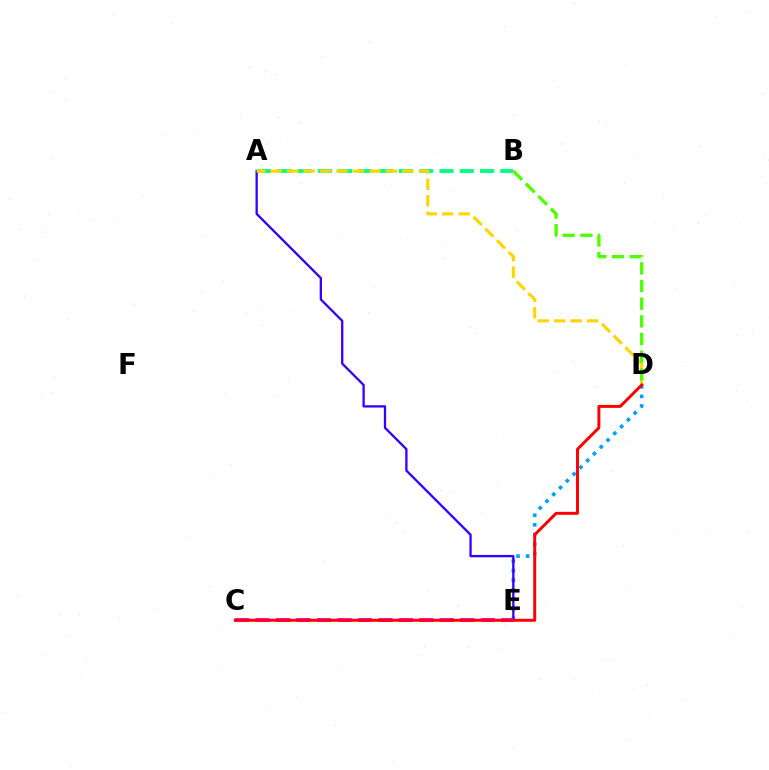{('D', 'E'): [{'color': '#009eff', 'line_style': 'dotted', 'thickness': 2.61}], ('A', 'B'): [{'color': '#00ff86', 'line_style': 'dashed', 'thickness': 2.75}], ('A', 'E'): [{'color': '#3700ff', 'line_style': 'solid', 'thickness': 1.67}], ('C', 'E'): [{'color': '#ff00ed', 'line_style': 'dashed', 'thickness': 2.78}], ('A', 'D'): [{'color': '#ffd500', 'line_style': 'dashed', 'thickness': 2.24}], ('B', 'D'): [{'color': '#4fff00', 'line_style': 'dashed', 'thickness': 2.4}], ('C', 'D'): [{'color': '#ff0000', 'line_style': 'solid', 'thickness': 2.13}]}